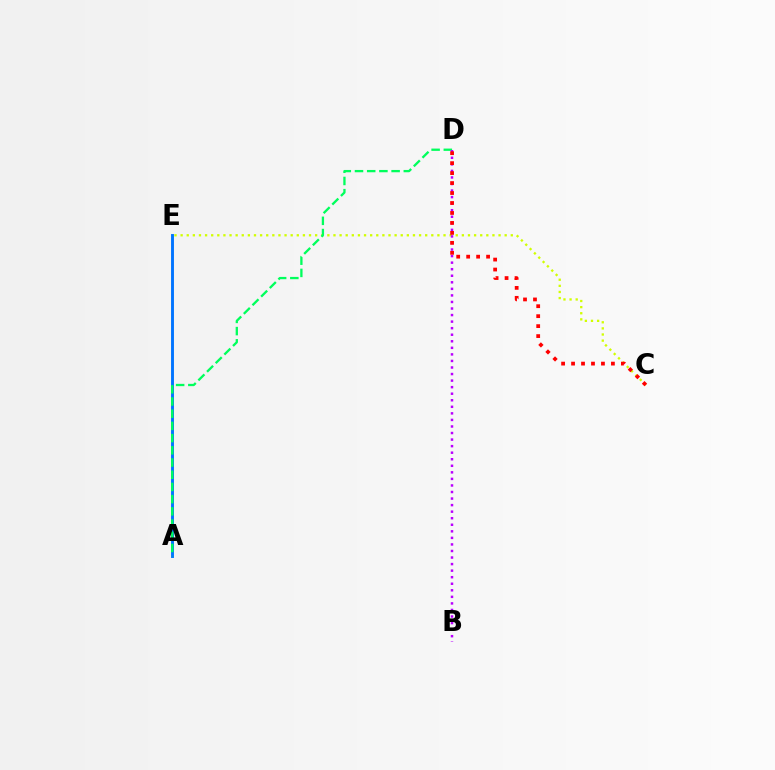{('C', 'E'): [{'color': '#d1ff00', 'line_style': 'dotted', 'thickness': 1.66}], ('A', 'E'): [{'color': '#0074ff', 'line_style': 'solid', 'thickness': 2.09}], ('A', 'D'): [{'color': '#00ff5c', 'line_style': 'dashed', 'thickness': 1.66}], ('B', 'D'): [{'color': '#b900ff', 'line_style': 'dotted', 'thickness': 1.78}], ('C', 'D'): [{'color': '#ff0000', 'line_style': 'dotted', 'thickness': 2.71}]}